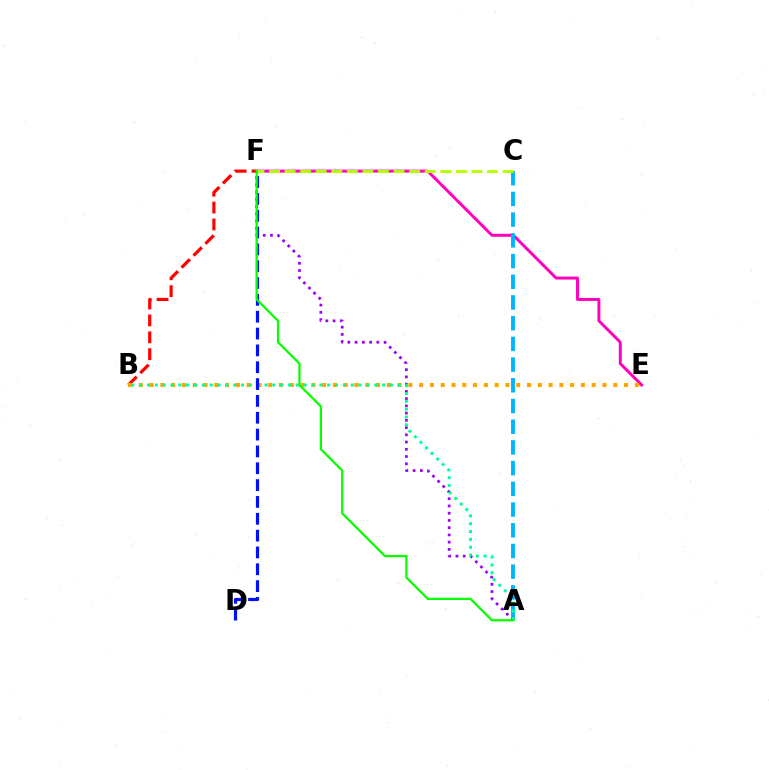{('E', 'F'): [{'color': '#ff00bd', 'line_style': 'solid', 'thickness': 2.12}], ('A', 'C'): [{'color': '#00b5ff', 'line_style': 'dashed', 'thickness': 2.81}], ('A', 'F'): [{'color': '#9b00ff', 'line_style': 'dotted', 'thickness': 1.97}, {'color': '#08ff00', 'line_style': 'solid', 'thickness': 1.64}], ('B', 'F'): [{'color': '#ff0000', 'line_style': 'dashed', 'thickness': 2.29}], ('B', 'E'): [{'color': '#ffa500', 'line_style': 'dotted', 'thickness': 2.93}], ('A', 'B'): [{'color': '#00ff9d', 'line_style': 'dotted', 'thickness': 2.13}], ('D', 'F'): [{'color': '#0010ff', 'line_style': 'dashed', 'thickness': 2.29}], ('C', 'F'): [{'color': '#b3ff00', 'line_style': 'dashed', 'thickness': 2.12}]}